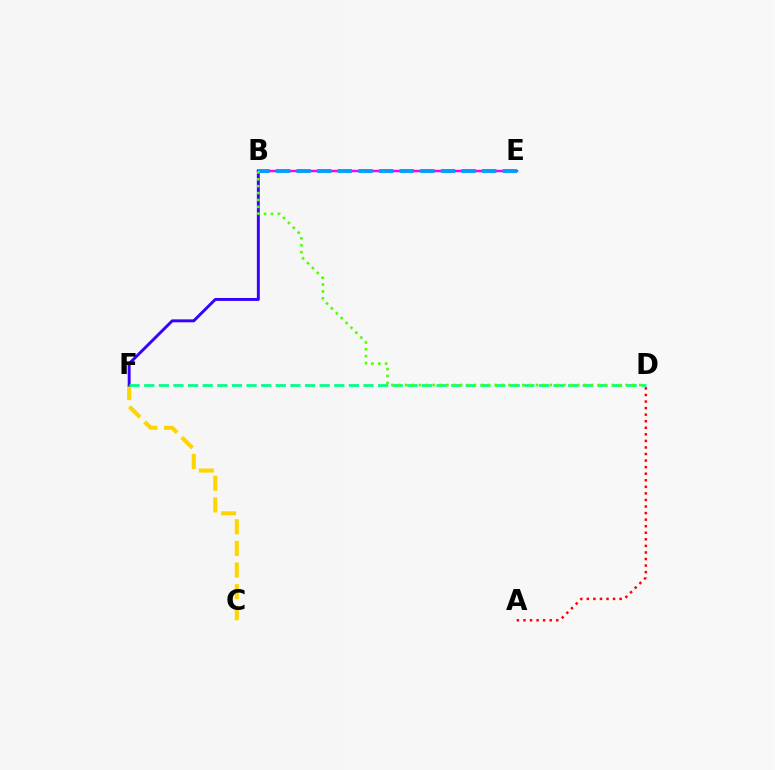{('C', 'F'): [{'color': '#ffd500', 'line_style': 'dashed', 'thickness': 2.94}], ('B', 'E'): [{'color': '#ff00ed', 'line_style': 'solid', 'thickness': 1.76}, {'color': '#009eff', 'line_style': 'dashed', 'thickness': 2.8}], ('B', 'F'): [{'color': '#3700ff', 'line_style': 'solid', 'thickness': 2.11}], ('D', 'F'): [{'color': '#00ff86', 'line_style': 'dashed', 'thickness': 1.99}], ('A', 'D'): [{'color': '#ff0000', 'line_style': 'dotted', 'thickness': 1.78}], ('B', 'D'): [{'color': '#4fff00', 'line_style': 'dotted', 'thickness': 1.87}]}